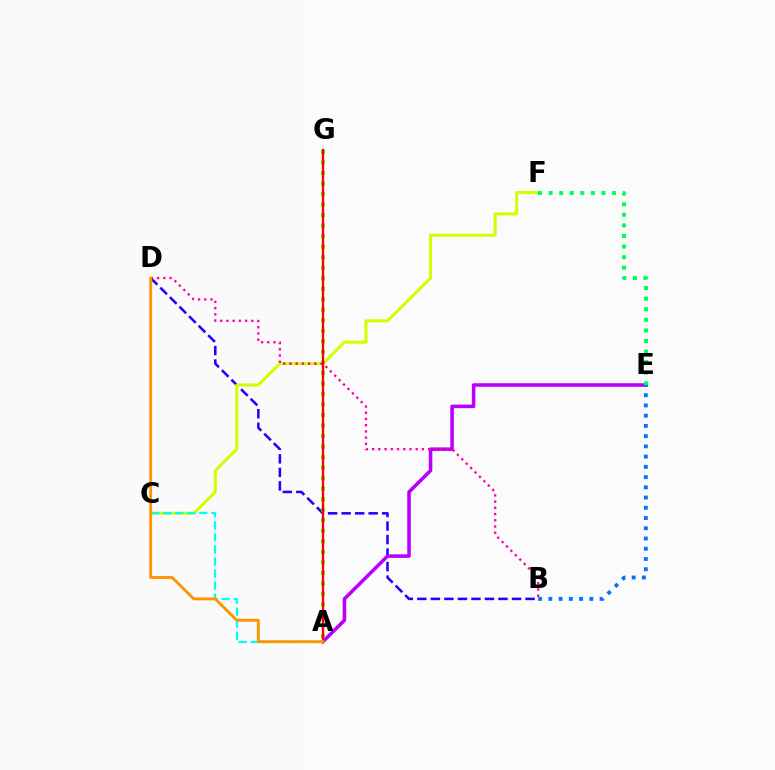{('B', 'D'): [{'color': '#2500ff', 'line_style': 'dashed', 'thickness': 1.84}, {'color': '#ff00ac', 'line_style': 'dotted', 'thickness': 1.69}], ('C', 'F'): [{'color': '#d1ff00', 'line_style': 'solid', 'thickness': 2.2}], ('A', 'E'): [{'color': '#b900ff', 'line_style': 'solid', 'thickness': 2.55}], ('A', 'G'): [{'color': '#3dff00', 'line_style': 'dotted', 'thickness': 2.86}, {'color': '#ff0000', 'line_style': 'solid', 'thickness': 1.69}], ('E', 'F'): [{'color': '#00ff5c', 'line_style': 'dotted', 'thickness': 2.88}], ('A', 'C'): [{'color': '#00fff6', 'line_style': 'dashed', 'thickness': 1.63}], ('B', 'E'): [{'color': '#0074ff', 'line_style': 'dotted', 'thickness': 2.78}], ('A', 'D'): [{'color': '#ff9400', 'line_style': 'solid', 'thickness': 2.07}]}